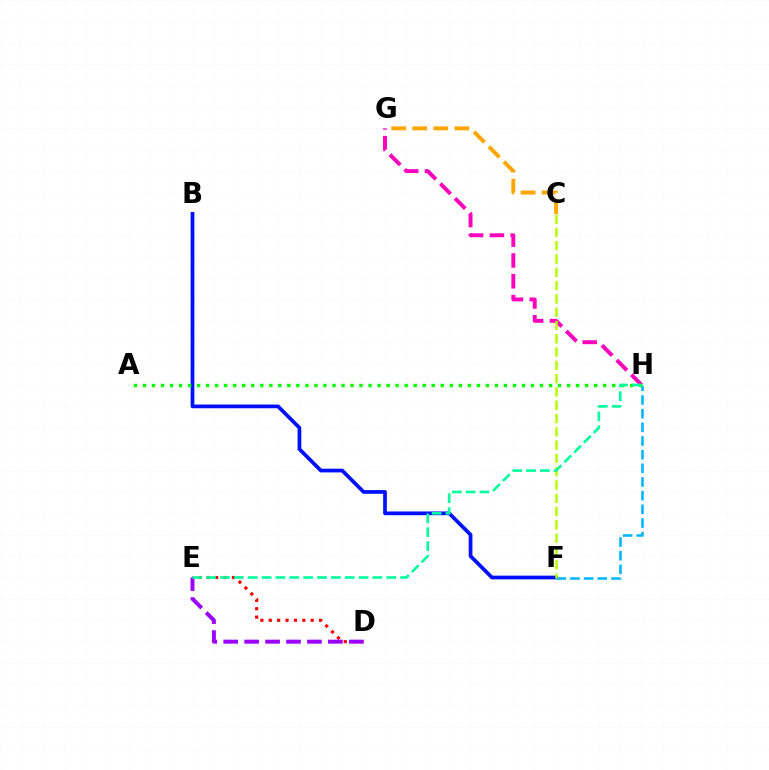{('D', 'E'): [{'color': '#ff0000', 'line_style': 'dotted', 'thickness': 2.28}, {'color': '#9b00ff', 'line_style': 'dashed', 'thickness': 2.84}], ('C', 'G'): [{'color': '#ffa500', 'line_style': 'dashed', 'thickness': 2.86}], ('B', 'F'): [{'color': '#0010ff', 'line_style': 'solid', 'thickness': 2.68}], ('F', 'H'): [{'color': '#00b5ff', 'line_style': 'dashed', 'thickness': 1.86}], ('G', 'H'): [{'color': '#ff00bd', 'line_style': 'dashed', 'thickness': 2.83}], ('A', 'H'): [{'color': '#08ff00', 'line_style': 'dotted', 'thickness': 2.45}], ('C', 'F'): [{'color': '#b3ff00', 'line_style': 'dashed', 'thickness': 1.81}], ('E', 'H'): [{'color': '#00ff9d', 'line_style': 'dashed', 'thickness': 1.88}]}